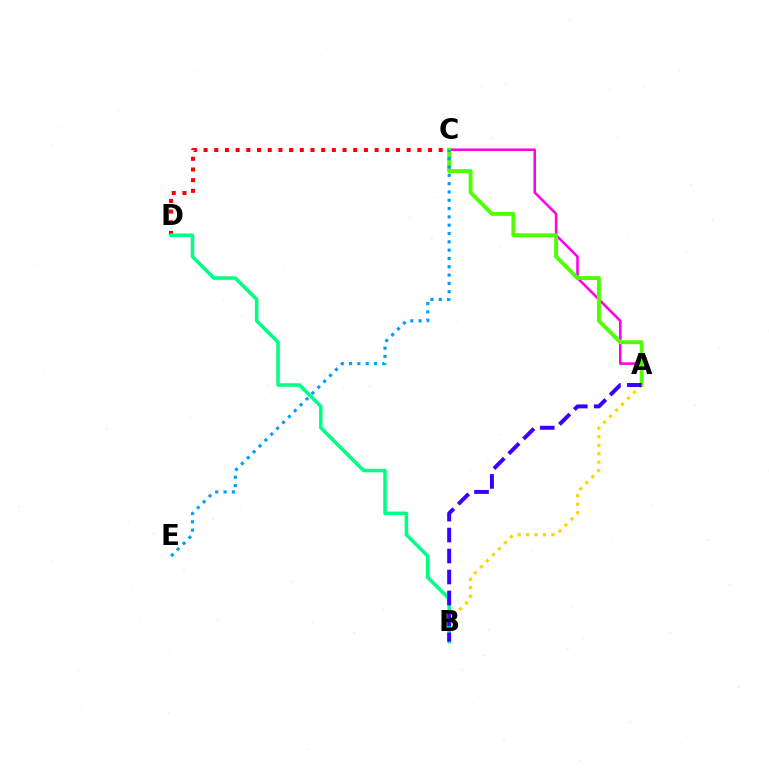{('A', 'C'): [{'color': '#ff00ed', 'line_style': 'solid', 'thickness': 1.83}, {'color': '#4fff00', 'line_style': 'solid', 'thickness': 2.81}], ('C', 'D'): [{'color': '#ff0000', 'line_style': 'dotted', 'thickness': 2.9}], ('A', 'B'): [{'color': '#ffd500', 'line_style': 'dotted', 'thickness': 2.31}, {'color': '#3700ff', 'line_style': 'dashed', 'thickness': 2.85}], ('B', 'D'): [{'color': '#00ff86', 'line_style': 'solid', 'thickness': 2.55}], ('C', 'E'): [{'color': '#009eff', 'line_style': 'dotted', 'thickness': 2.26}]}